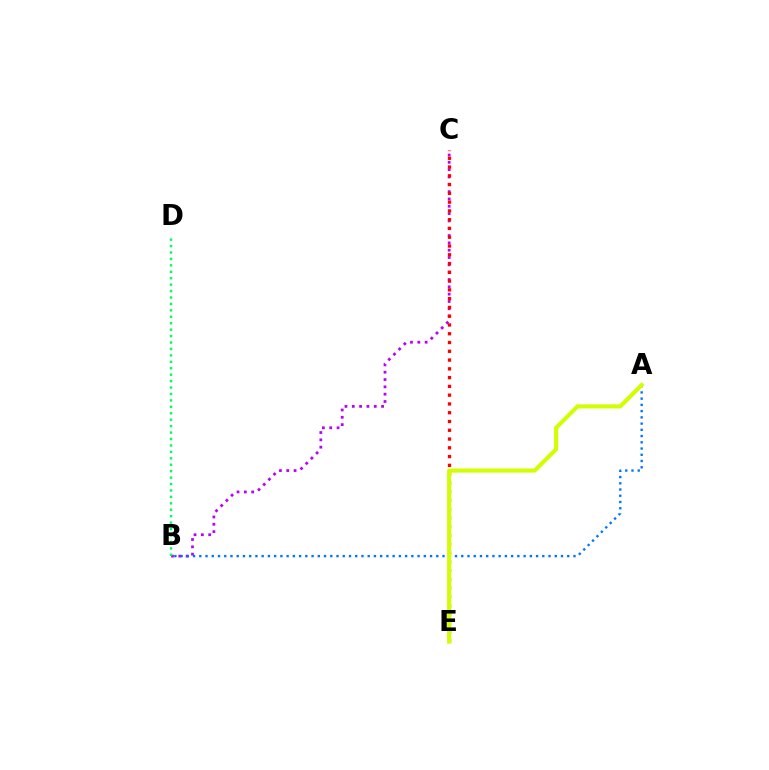{('B', 'C'): [{'color': '#b900ff', 'line_style': 'dotted', 'thickness': 1.99}], ('B', 'D'): [{'color': '#00ff5c', 'line_style': 'dotted', 'thickness': 1.75}], ('C', 'E'): [{'color': '#ff0000', 'line_style': 'dotted', 'thickness': 2.38}], ('A', 'B'): [{'color': '#0074ff', 'line_style': 'dotted', 'thickness': 1.69}], ('A', 'E'): [{'color': '#d1ff00', 'line_style': 'solid', 'thickness': 2.95}]}